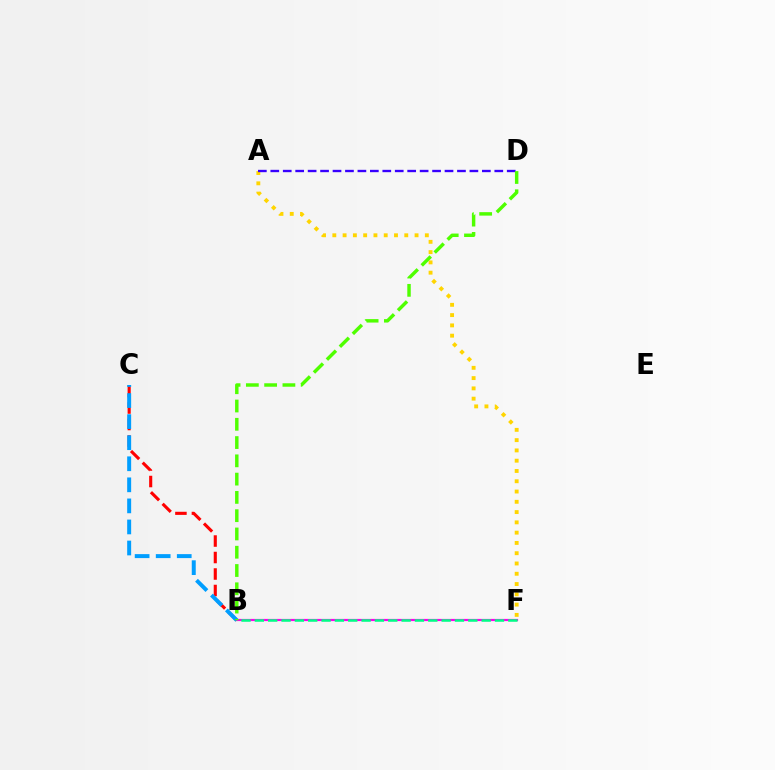{('B', 'C'): [{'color': '#ff0000', 'line_style': 'dashed', 'thickness': 2.24}, {'color': '#009eff', 'line_style': 'dashed', 'thickness': 2.86}], ('B', 'F'): [{'color': '#ff00ed', 'line_style': 'solid', 'thickness': 1.58}, {'color': '#00ff86', 'line_style': 'dashed', 'thickness': 1.81}], ('A', 'F'): [{'color': '#ffd500', 'line_style': 'dotted', 'thickness': 2.79}], ('A', 'D'): [{'color': '#3700ff', 'line_style': 'dashed', 'thickness': 1.69}], ('B', 'D'): [{'color': '#4fff00', 'line_style': 'dashed', 'thickness': 2.48}]}